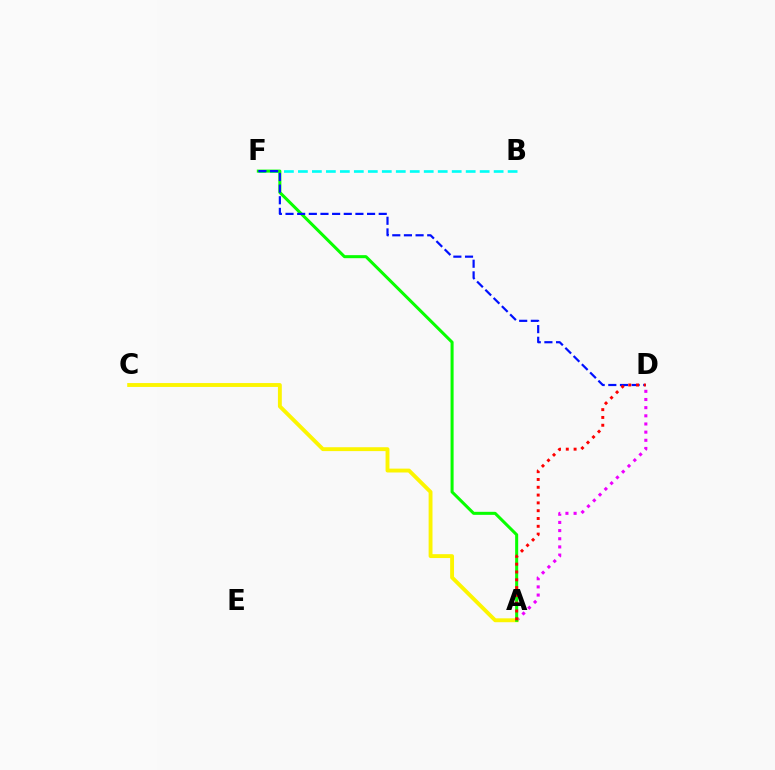{('A', 'D'): [{'color': '#ee00ff', 'line_style': 'dotted', 'thickness': 2.22}, {'color': '#ff0000', 'line_style': 'dotted', 'thickness': 2.12}], ('A', 'C'): [{'color': '#fcf500', 'line_style': 'solid', 'thickness': 2.79}], ('B', 'F'): [{'color': '#00fff6', 'line_style': 'dashed', 'thickness': 1.9}], ('A', 'F'): [{'color': '#08ff00', 'line_style': 'solid', 'thickness': 2.19}], ('D', 'F'): [{'color': '#0010ff', 'line_style': 'dashed', 'thickness': 1.58}]}